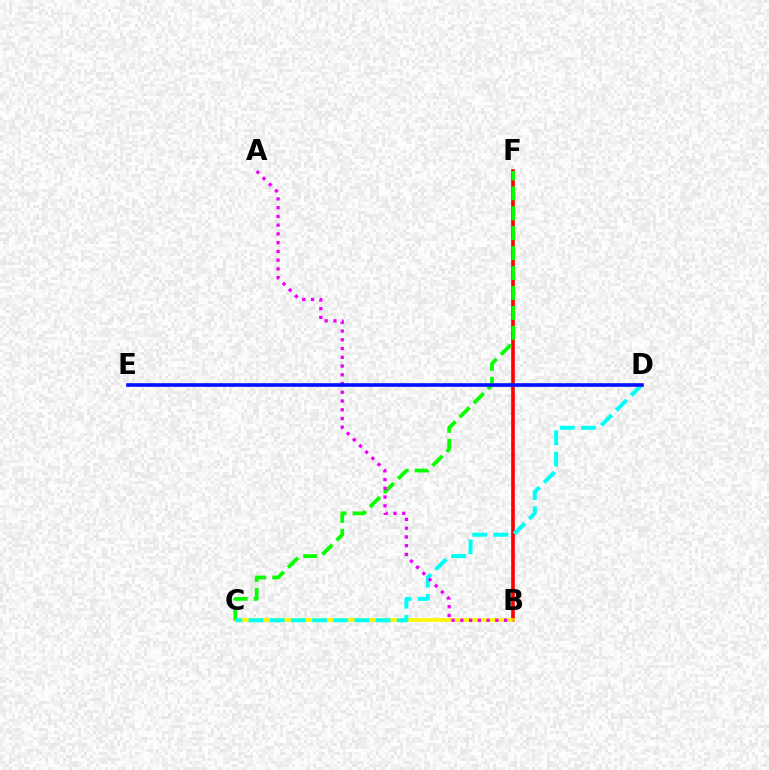{('B', 'F'): [{'color': '#ff0000', 'line_style': 'solid', 'thickness': 2.62}], ('B', 'C'): [{'color': '#fcf500', 'line_style': 'solid', 'thickness': 2.59}], ('C', 'F'): [{'color': '#08ff00', 'line_style': 'dashed', 'thickness': 2.71}], ('C', 'D'): [{'color': '#00fff6', 'line_style': 'dashed', 'thickness': 2.88}], ('A', 'B'): [{'color': '#ee00ff', 'line_style': 'dotted', 'thickness': 2.38}], ('D', 'E'): [{'color': '#0010ff', 'line_style': 'solid', 'thickness': 2.6}]}